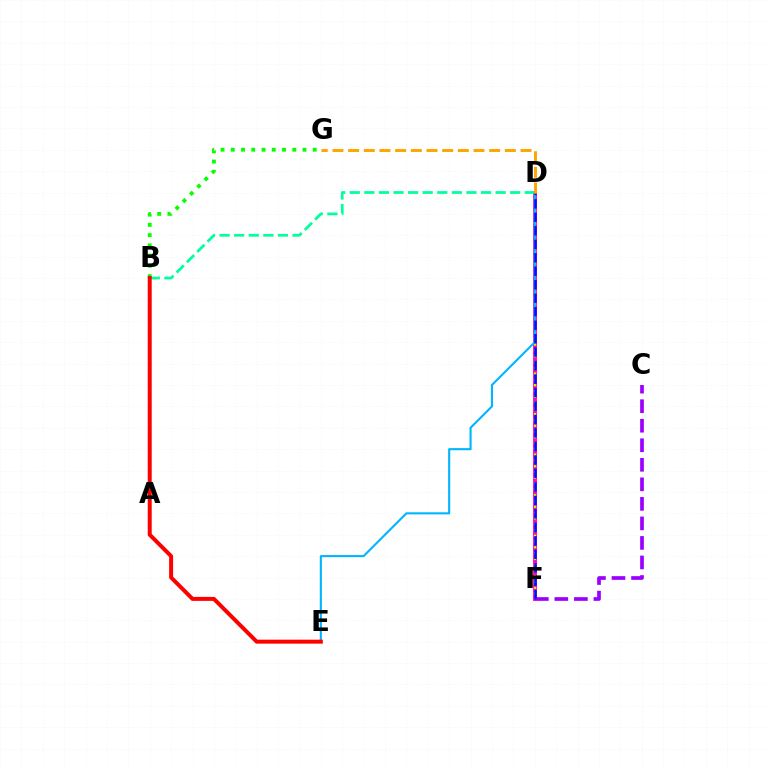{('C', 'F'): [{'color': '#9b00ff', 'line_style': 'dashed', 'thickness': 2.65}], ('D', 'F'): [{'color': '#ff00bd', 'line_style': 'solid', 'thickness': 2.79}, {'color': '#b3ff00', 'line_style': 'dotted', 'thickness': 1.57}, {'color': '#0010ff', 'line_style': 'dashed', 'thickness': 1.83}], ('B', 'G'): [{'color': '#08ff00', 'line_style': 'dotted', 'thickness': 2.78}], ('B', 'D'): [{'color': '#00ff9d', 'line_style': 'dashed', 'thickness': 1.98}], ('D', 'E'): [{'color': '#00b5ff', 'line_style': 'solid', 'thickness': 1.51}], ('D', 'G'): [{'color': '#ffa500', 'line_style': 'dashed', 'thickness': 2.13}], ('B', 'E'): [{'color': '#ff0000', 'line_style': 'solid', 'thickness': 2.87}]}